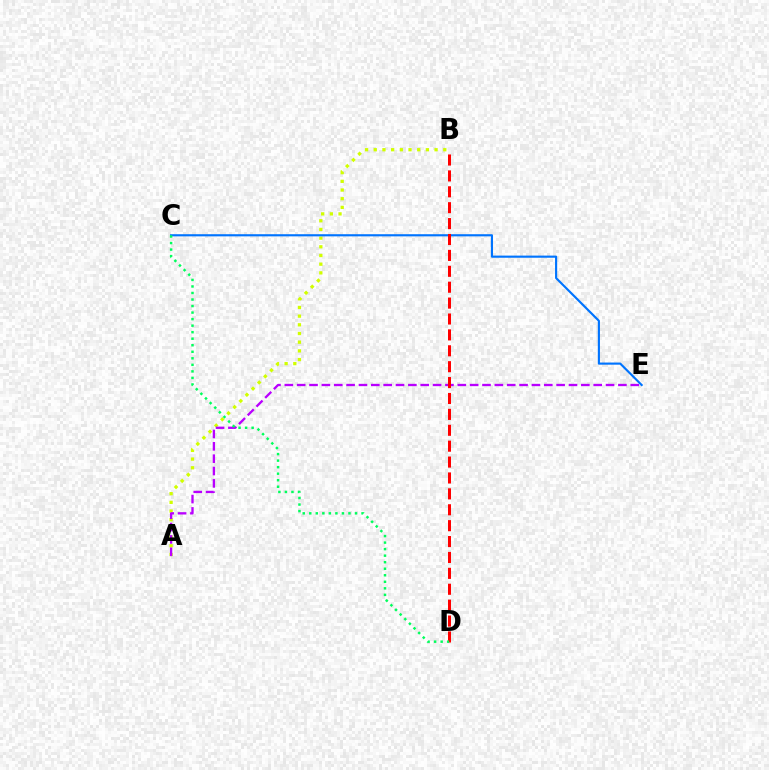{('A', 'B'): [{'color': '#d1ff00', 'line_style': 'dotted', 'thickness': 2.36}], ('A', 'E'): [{'color': '#b900ff', 'line_style': 'dashed', 'thickness': 1.68}], ('C', 'E'): [{'color': '#0074ff', 'line_style': 'solid', 'thickness': 1.54}], ('B', 'D'): [{'color': '#ff0000', 'line_style': 'dashed', 'thickness': 2.16}], ('C', 'D'): [{'color': '#00ff5c', 'line_style': 'dotted', 'thickness': 1.78}]}